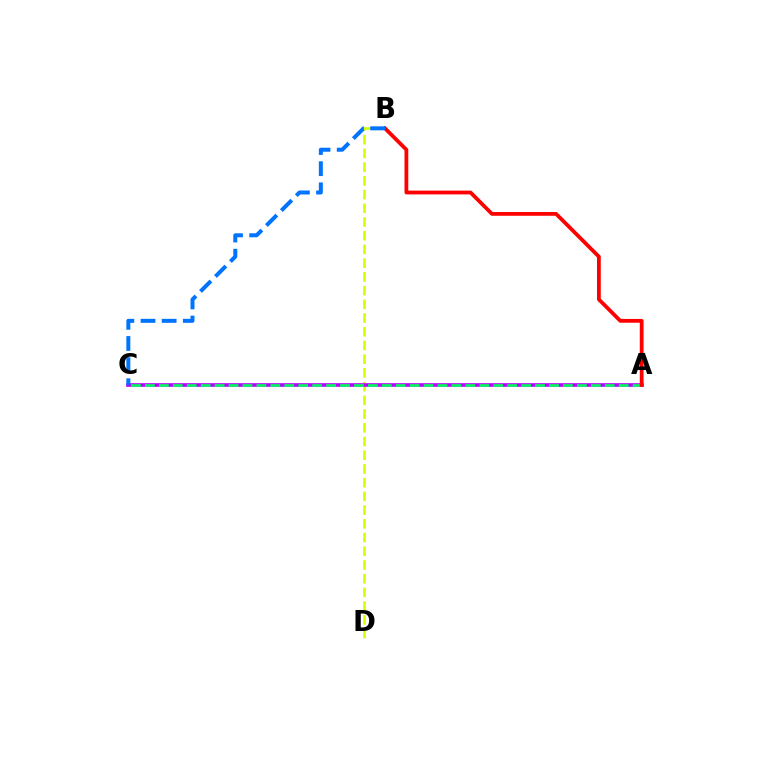{('B', 'D'): [{'color': '#d1ff00', 'line_style': 'dashed', 'thickness': 1.86}], ('A', 'C'): [{'color': '#b900ff', 'line_style': 'solid', 'thickness': 2.62}, {'color': '#00ff5c', 'line_style': 'dashed', 'thickness': 1.89}], ('A', 'B'): [{'color': '#ff0000', 'line_style': 'solid', 'thickness': 2.72}], ('B', 'C'): [{'color': '#0074ff', 'line_style': 'dashed', 'thickness': 2.87}]}